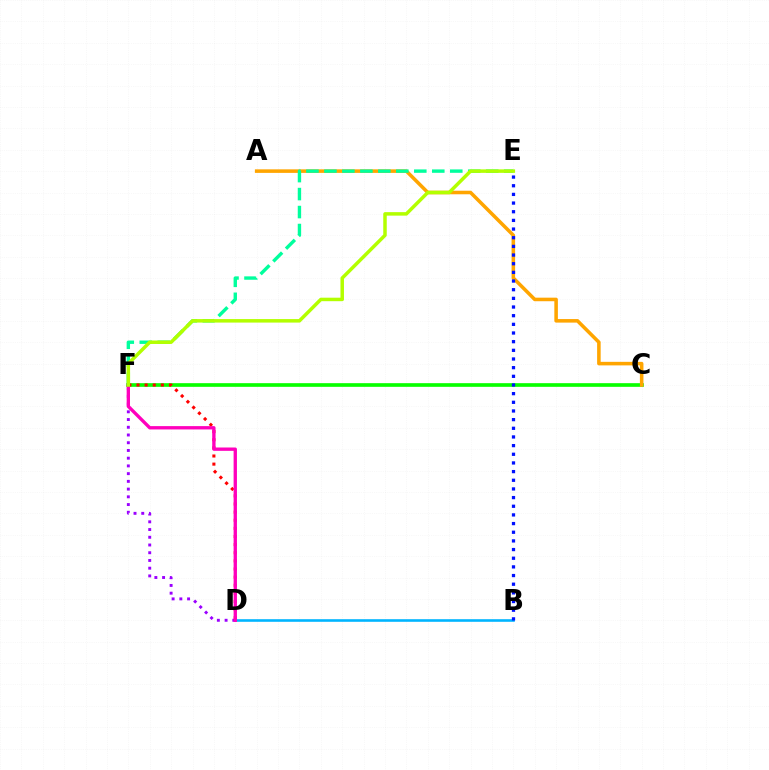{('D', 'F'): [{'color': '#9b00ff', 'line_style': 'dotted', 'thickness': 2.1}, {'color': '#ff0000', 'line_style': 'dotted', 'thickness': 2.21}, {'color': '#ff00bd', 'line_style': 'solid', 'thickness': 2.4}], ('B', 'D'): [{'color': '#00b5ff', 'line_style': 'solid', 'thickness': 1.87}], ('C', 'F'): [{'color': '#08ff00', 'line_style': 'solid', 'thickness': 2.64}], ('A', 'C'): [{'color': '#ffa500', 'line_style': 'solid', 'thickness': 2.56}], ('E', 'F'): [{'color': '#00ff9d', 'line_style': 'dashed', 'thickness': 2.44}, {'color': '#b3ff00', 'line_style': 'solid', 'thickness': 2.52}], ('B', 'E'): [{'color': '#0010ff', 'line_style': 'dotted', 'thickness': 2.35}]}